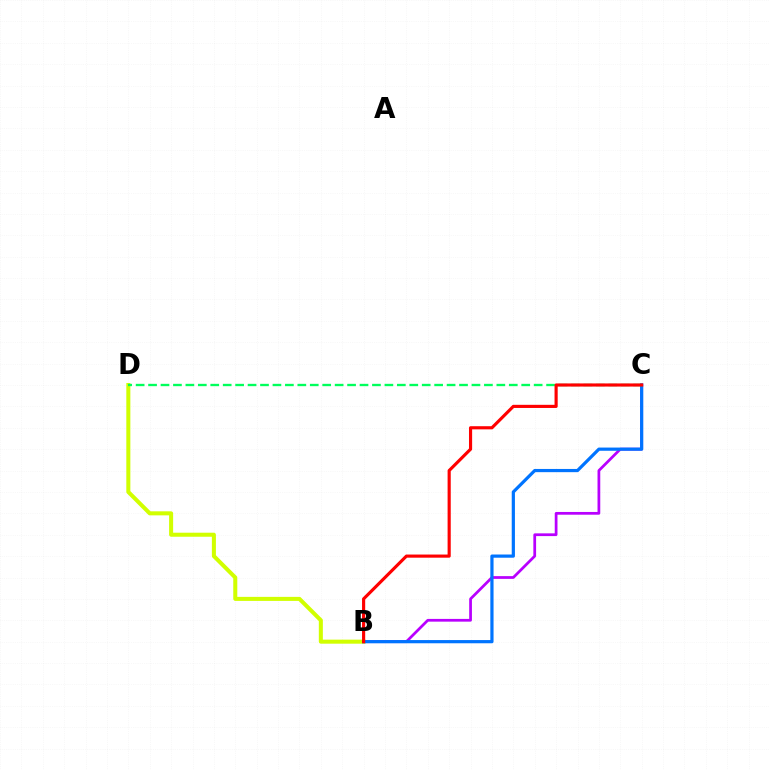{('B', 'C'): [{'color': '#b900ff', 'line_style': 'solid', 'thickness': 1.98}, {'color': '#0074ff', 'line_style': 'solid', 'thickness': 2.31}, {'color': '#ff0000', 'line_style': 'solid', 'thickness': 2.26}], ('B', 'D'): [{'color': '#d1ff00', 'line_style': 'solid', 'thickness': 2.91}], ('C', 'D'): [{'color': '#00ff5c', 'line_style': 'dashed', 'thickness': 1.69}]}